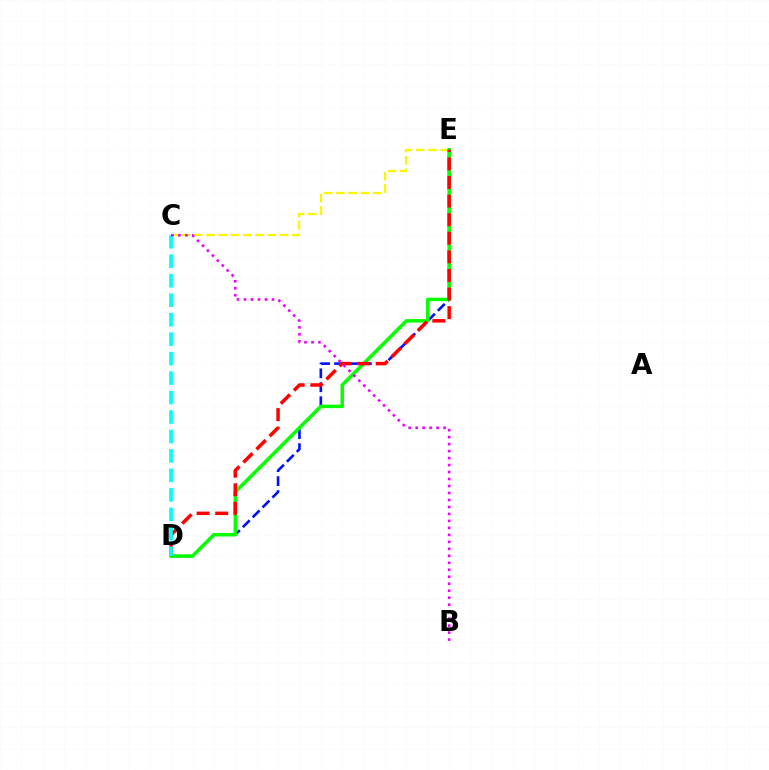{('C', 'E'): [{'color': '#fcf500', 'line_style': 'dashed', 'thickness': 1.67}], ('D', 'E'): [{'color': '#0010ff', 'line_style': 'dashed', 'thickness': 1.89}, {'color': '#08ff00', 'line_style': 'solid', 'thickness': 2.51}, {'color': '#ff0000', 'line_style': 'dashed', 'thickness': 2.52}], ('C', 'D'): [{'color': '#00fff6', 'line_style': 'dashed', 'thickness': 2.64}], ('B', 'C'): [{'color': '#ee00ff', 'line_style': 'dotted', 'thickness': 1.9}]}